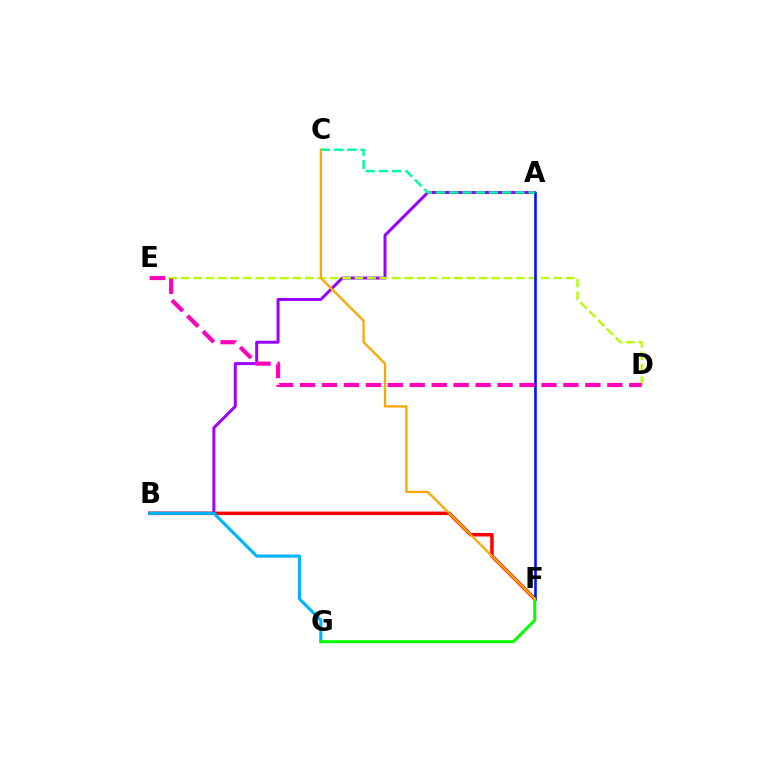{('A', 'B'): [{'color': '#9b00ff', 'line_style': 'solid', 'thickness': 2.14}], ('B', 'F'): [{'color': '#ff0000', 'line_style': 'solid', 'thickness': 2.52}], ('D', 'E'): [{'color': '#b3ff00', 'line_style': 'dashed', 'thickness': 1.69}, {'color': '#ff00bd', 'line_style': 'dashed', 'thickness': 2.98}], ('A', 'F'): [{'color': '#0010ff', 'line_style': 'solid', 'thickness': 1.87}], ('B', 'G'): [{'color': '#00b5ff', 'line_style': 'solid', 'thickness': 2.26}], ('F', 'G'): [{'color': '#08ff00', 'line_style': 'solid', 'thickness': 2.18}], ('A', 'C'): [{'color': '#00ff9d', 'line_style': 'dashed', 'thickness': 1.8}], ('C', 'F'): [{'color': '#ffa500', 'line_style': 'solid', 'thickness': 1.62}]}